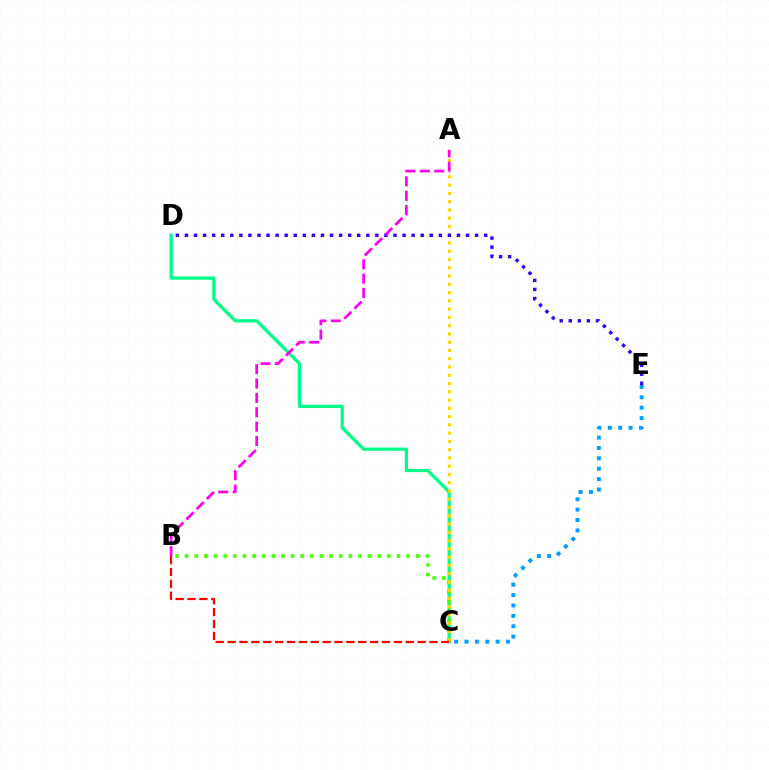{('C', 'D'): [{'color': '#00ff86', 'line_style': 'solid', 'thickness': 2.33}], ('B', 'C'): [{'color': '#4fff00', 'line_style': 'dotted', 'thickness': 2.62}, {'color': '#ff0000', 'line_style': 'dashed', 'thickness': 1.61}], ('A', 'C'): [{'color': '#ffd500', 'line_style': 'dotted', 'thickness': 2.25}], ('C', 'E'): [{'color': '#009eff', 'line_style': 'dotted', 'thickness': 2.82}], ('D', 'E'): [{'color': '#3700ff', 'line_style': 'dotted', 'thickness': 2.46}], ('A', 'B'): [{'color': '#ff00ed', 'line_style': 'dashed', 'thickness': 1.95}]}